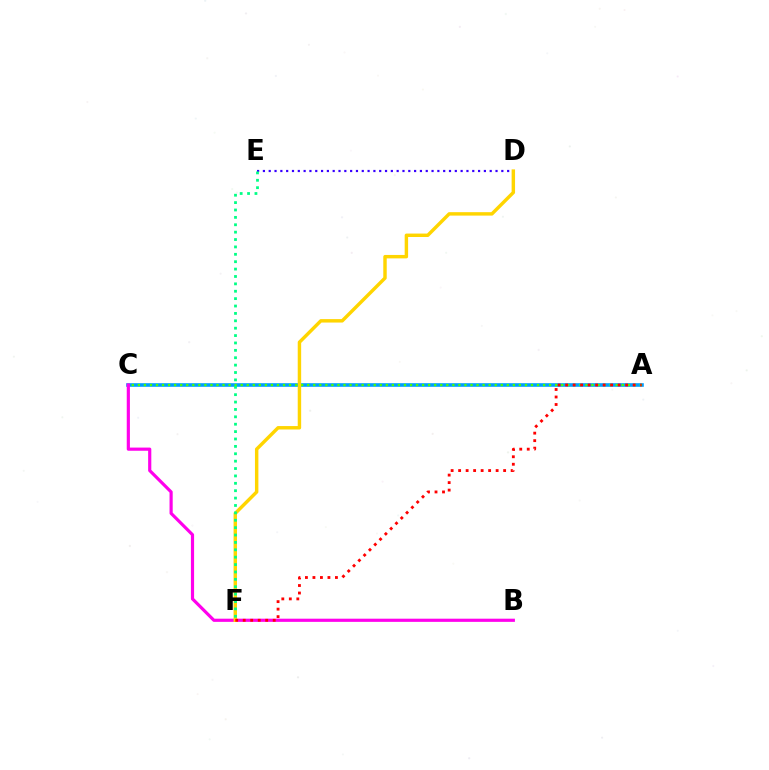{('A', 'C'): [{'color': '#009eff', 'line_style': 'solid', 'thickness': 2.59}, {'color': '#4fff00', 'line_style': 'dotted', 'thickness': 1.64}], ('D', 'E'): [{'color': '#3700ff', 'line_style': 'dotted', 'thickness': 1.58}], ('B', 'C'): [{'color': '#ff00ed', 'line_style': 'solid', 'thickness': 2.28}], ('D', 'F'): [{'color': '#ffd500', 'line_style': 'solid', 'thickness': 2.47}], ('A', 'F'): [{'color': '#ff0000', 'line_style': 'dotted', 'thickness': 2.04}], ('E', 'F'): [{'color': '#00ff86', 'line_style': 'dotted', 'thickness': 2.01}]}